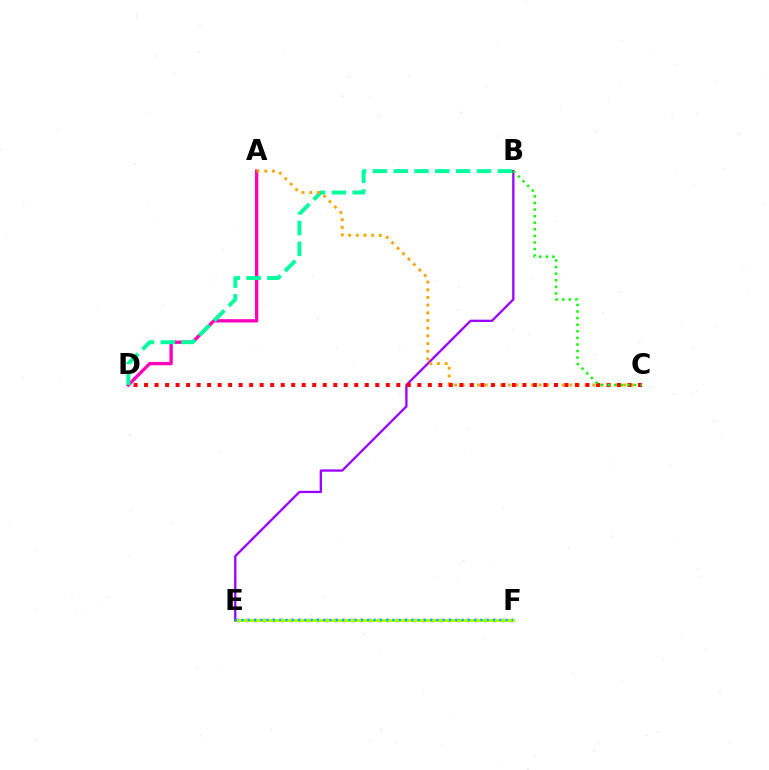{('E', 'F'): [{'color': '#0010ff', 'line_style': 'dotted', 'thickness': 2.4}, {'color': '#b3ff00', 'line_style': 'solid', 'thickness': 2.2}, {'color': '#00b5ff', 'line_style': 'dotted', 'thickness': 1.71}], ('A', 'D'): [{'color': '#ff00bd', 'line_style': 'solid', 'thickness': 2.4}], ('B', 'E'): [{'color': '#9b00ff', 'line_style': 'solid', 'thickness': 1.65}], ('B', 'D'): [{'color': '#00ff9d', 'line_style': 'dashed', 'thickness': 2.83}], ('A', 'C'): [{'color': '#ffa500', 'line_style': 'dotted', 'thickness': 2.09}], ('C', 'D'): [{'color': '#ff0000', 'line_style': 'dotted', 'thickness': 2.86}], ('B', 'C'): [{'color': '#08ff00', 'line_style': 'dotted', 'thickness': 1.79}]}